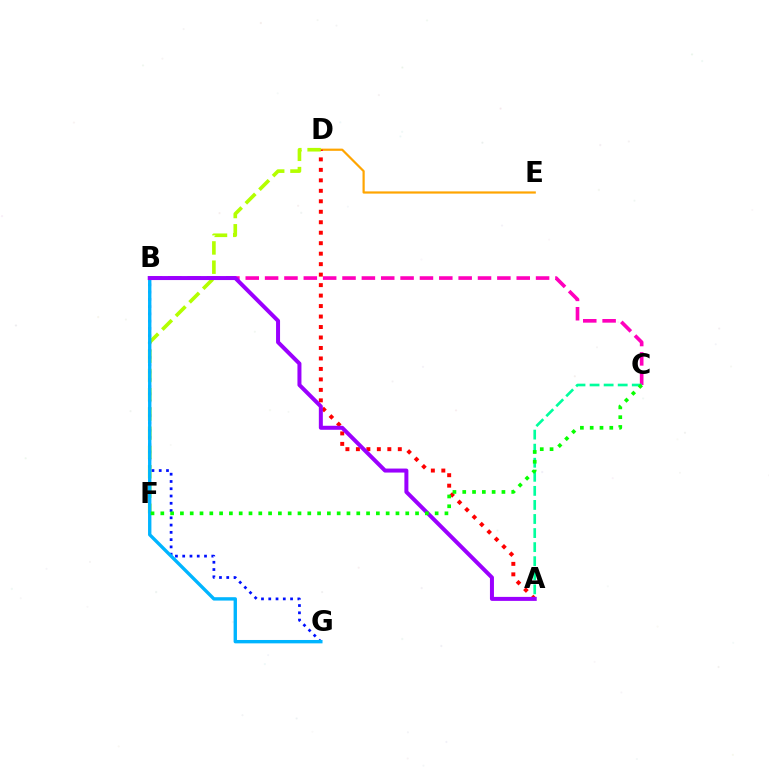{('D', 'E'): [{'color': '#ffa500', 'line_style': 'solid', 'thickness': 1.58}], ('B', 'C'): [{'color': '#ff00bd', 'line_style': 'dashed', 'thickness': 2.63}], ('A', 'D'): [{'color': '#ff0000', 'line_style': 'dotted', 'thickness': 2.85}], ('A', 'C'): [{'color': '#00ff9d', 'line_style': 'dashed', 'thickness': 1.91}], ('D', 'F'): [{'color': '#b3ff00', 'line_style': 'dashed', 'thickness': 2.62}], ('B', 'G'): [{'color': '#0010ff', 'line_style': 'dotted', 'thickness': 1.97}, {'color': '#00b5ff', 'line_style': 'solid', 'thickness': 2.43}], ('A', 'B'): [{'color': '#9b00ff', 'line_style': 'solid', 'thickness': 2.88}], ('C', 'F'): [{'color': '#08ff00', 'line_style': 'dotted', 'thickness': 2.66}]}